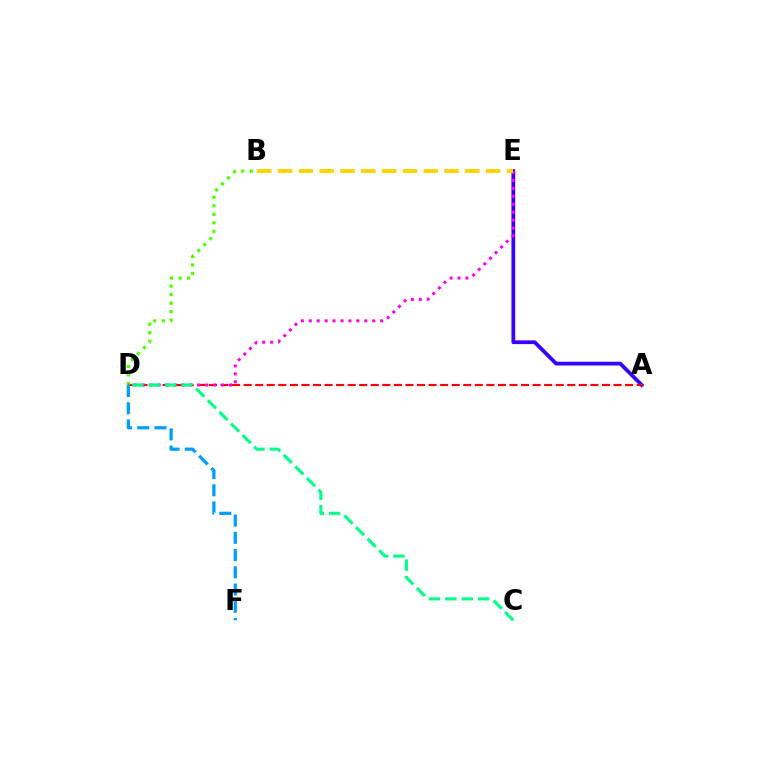{('A', 'E'): [{'color': '#3700ff', 'line_style': 'solid', 'thickness': 2.71}], ('A', 'D'): [{'color': '#ff0000', 'line_style': 'dashed', 'thickness': 1.57}], ('B', 'D'): [{'color': '#4fff00', 'line_style': 'dotted', 'thickness': 2.31}], ('D', 'E'): [{'color': '#ff00ed', 'line_style': 'dotted', 'thickness': 2.15}], ('C', 'D'): [{'color': '#00ff86', 'line_style': 'dashed', 'thickness': 2.23}], ('D', 'F'): [{'color': '#009eff', 'line_style': 'dashed', 'thickness': 2.34}], ('B', 'E'): [{'color': '#ffd500', 'line_style': 'dashed', 'thickness': 2.83}]}